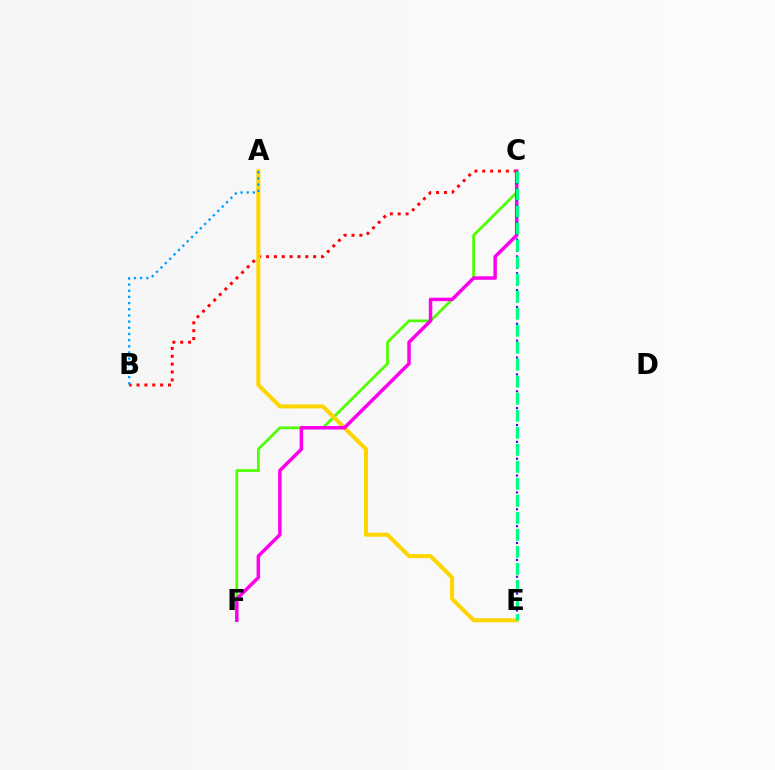{('C', 'F'): [{'color': '#4fff00', 'line_style': 'solid', 'thickness': 1.97}, {'color': '#ff00ed', 'line_style': 'solid', 'thickness': 2.51}], ('B', 'C'): [{'color': '#ff0000', 'line_style': 'dotted', 'thickness': 2.14}], ('A', 'E'): [{'color': '#ffd500', 'line_style': 'solid', 'thickness': 2.9}], ('C', 'E'): [{'color': '#3700ff', 'line_style': 'dotted', 'thickness': 1.53}, {'color': '#00ff86', 'line_style': 'dashed', 'thickness': 2.31}], ('A', 'B'): [{'color': '#009eff', 'line_style': 'dotted', 'thickness': 1.68}]}